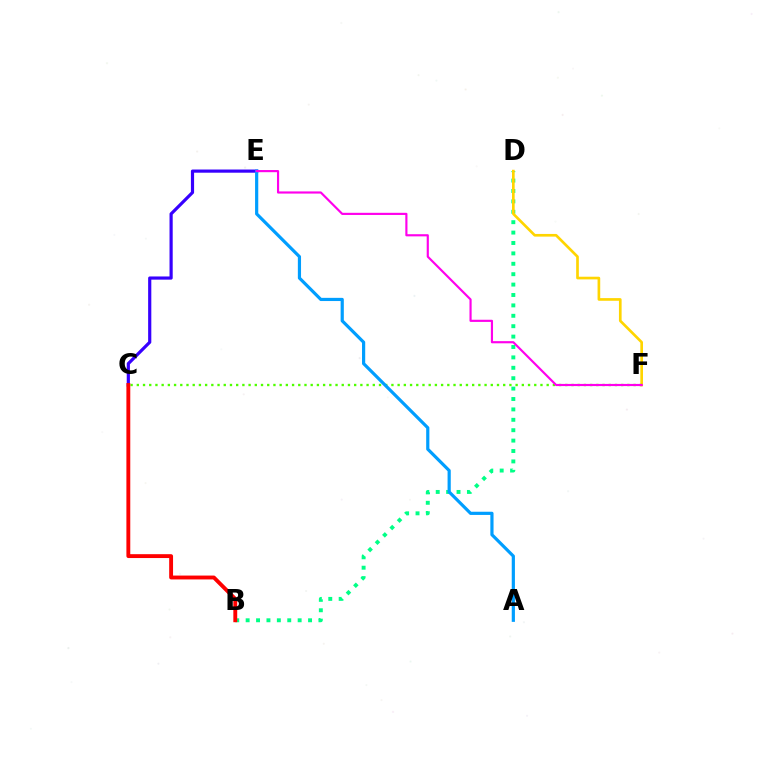{('C', 'E'): [{'color': '#3700ff', 'line_style': 'solid', 'thickness': 2.29}], ('B', 'D'): [{'color': '#00ff86', 'line_style': 'dotted', 'thickness': 2.83}], ('D', 'F'): [{'color': '#ffd500', 'line_style': 'solid', 'thickness': 1.92}], ('C', 'F'): [{'color': '#4fff00', 'line_style': 'dotted', 'thickness': 1.69}], ('B', 'C'): [{'color': '#ff0000', 'line_style': 'solid', 'thickness': 2.79}], ('A', 'E'): [{'color': '#009eff', 'line_style': 'solid', 'thickness': 2.3}], ('E', 'F'): [{'color': '#ff00ed', 'line_style': 'solid', 'thickness': 1.56}]}